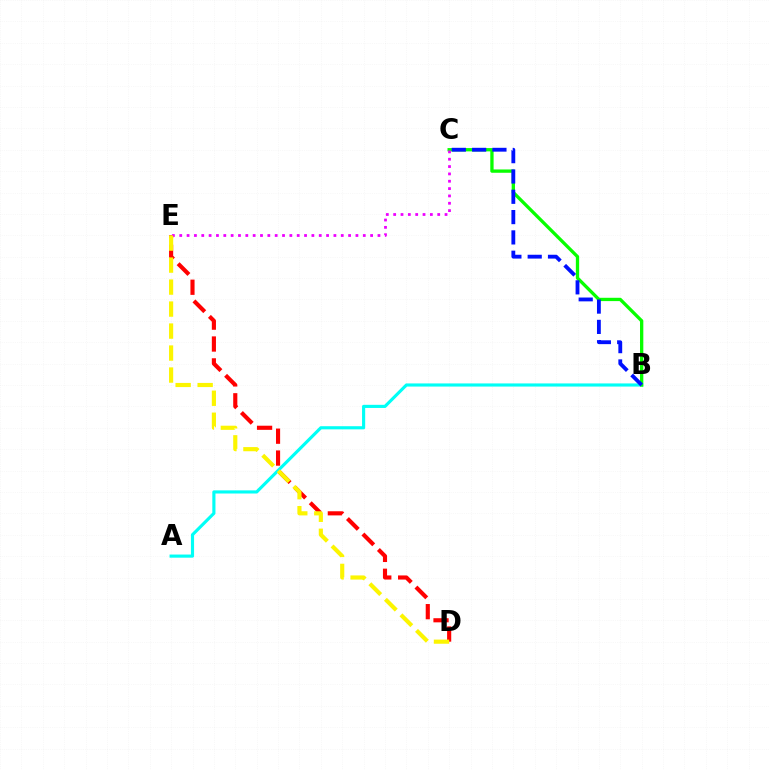{('D', 'E'): [{'color': '#ff0000', 'line_style': 'dashed', 'thickness': 2.97}, {'color': '#fcf500', 'line_style': 'dashed', 'thickness': 2.99}], ('A', 'B'): [{'color': '#00fff6', 'line_style': 'solid', 'thickness': 2.26}], ('B', 'C'): [{'color': '#08ff00', 'line_style': 'solid', 'thickness': 2.38}, {'color': '#0010ff', 'line_style': 'dashed', 'thickness': 2.76}], ('C', 'E'): [{'color': '#ee00ff', 'line_style': 'dotted', 'thickness': 1.99}]}